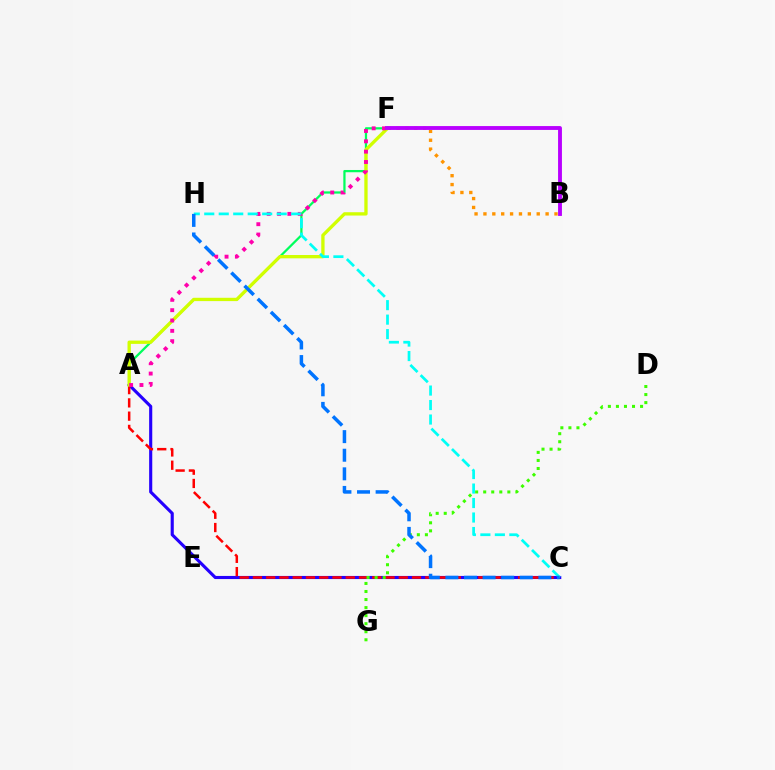{('A', 'F'): [{'color': '#00ff5c', 'line_style': 'solid', 'thickness': 1.62}, {'color': '#d1ff00', 'line_style': 'solid', 'thickness': 2.39}, {'color': '#ff00ac', 'line_style': 'dotted', 'thickness': 2.81}], ('A', 'C'): [{'color': '#2500ff', 'line_style': 'solid', 'thickness': 2.24}, {'color': '#ff0000', 'line_style': 'dashed', 'thickness': 1.8}], ('D', 'G'): [{'color': '#3dff00', 'line_style': 'dotted', 'thickness': 2.19}], ('C', 'H'): [{'color': '#00fff6', 'line_style': 'dashed', 'thickness': 1.97}, {'color': '#0074ff', 'line_style': 'dashed', 'thickness': 2.53}], ('B', 'F'): [{'color': '#ff9400', 'line_style': 'dotted', 'thickness': 2.41}, {'color': '#b900ff', 'line_style': 'solid', 'thickness': 2.78}]}